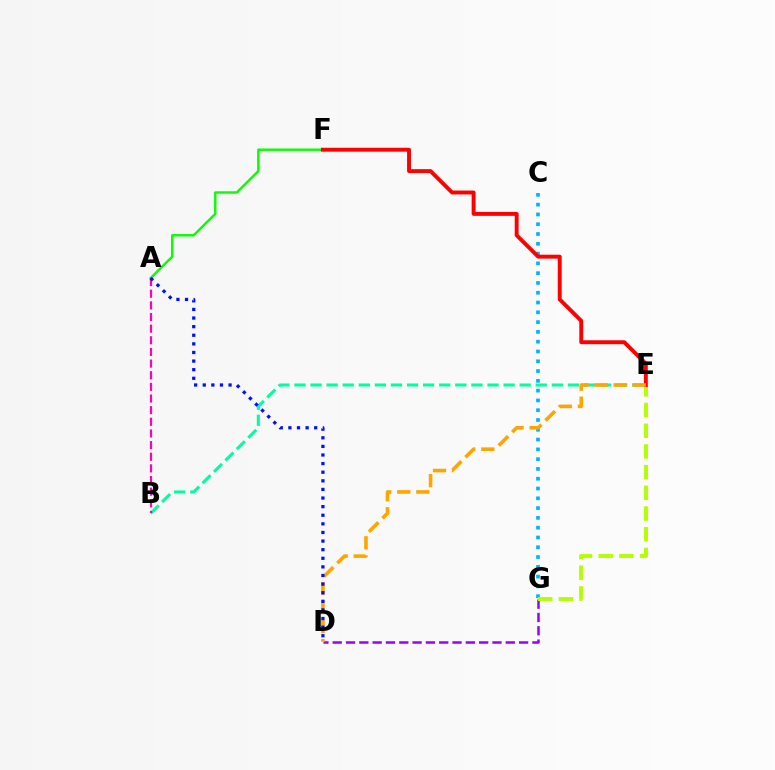{('A', 'F'): [{'color': '#08ff00', 'line_style': 'solid', 'thickness': 1.76}], ('B', 'E'): [{'color': '#00ff9d', 'line_style': 'dashed', 'thickness': 2.19}], ('A', 'B'): [{'color': '#ff00bd', 'line_style': 'dashed', 'thickness': 1.58}], ('C', 'G'): [{'color': '#00b5ff', 'line_style': 'dotted', 'thickness': 2.66}], ('D', 'G'): [{'color': '#9b00ff', 'line_style': 'dashed', 'thickness': 1.81}], ('E', 'G'): [{'color': '#b3ff00', 'line_style': 'dashed', 'thickness': 2.81}], ('E', 'F'): [{'color': '#ff0000', 'line_style': 'solid', 'thickness': 2.82}], ('D', 'E'): [{'color': '#ffa500', 'line_style': 'dashed', 'thickness': 2.59}], ('A', 'D'): [{'color': '#0010ff', 'line_style': 'dotted', 'thickness': 2.34}]}